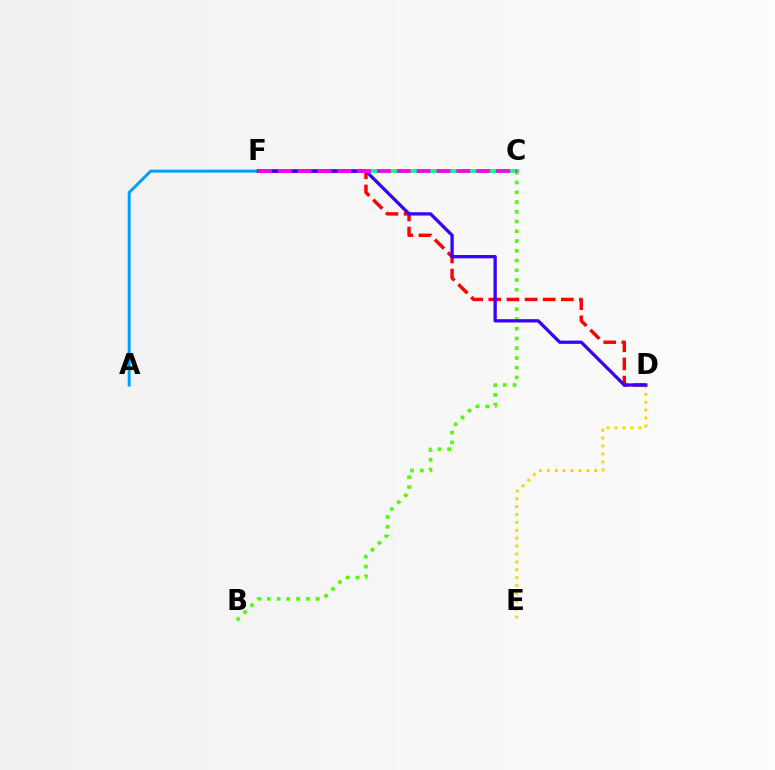{('A', 'F'): [{'color': '#009eff', 'line_style': 'solid', 'thickness': 2.14}], ('B', 'C'): [{'color': '#4fff00', 'line_style': 'dotted', 'thickness': 2.65}], ('C', 'F'): [{'color': '#00ff86', 'line_style': 'solid', 'thickness': 2.68}, {'color': '#ff00ed', 'line_style': 'dashed', 'thickness': 2.7}], ('D', 'E'): [{'color': '#ffd500', 'line_style': 'dotted', 'thickness': 2.14}], ('D', 'F'): [{'color': '#ff0000', 'line_style': 'dashed', 'thickness': 2.46}, {'color': '#3700ff', 'line_style': 'solid', 'thickness': 2.36}]}